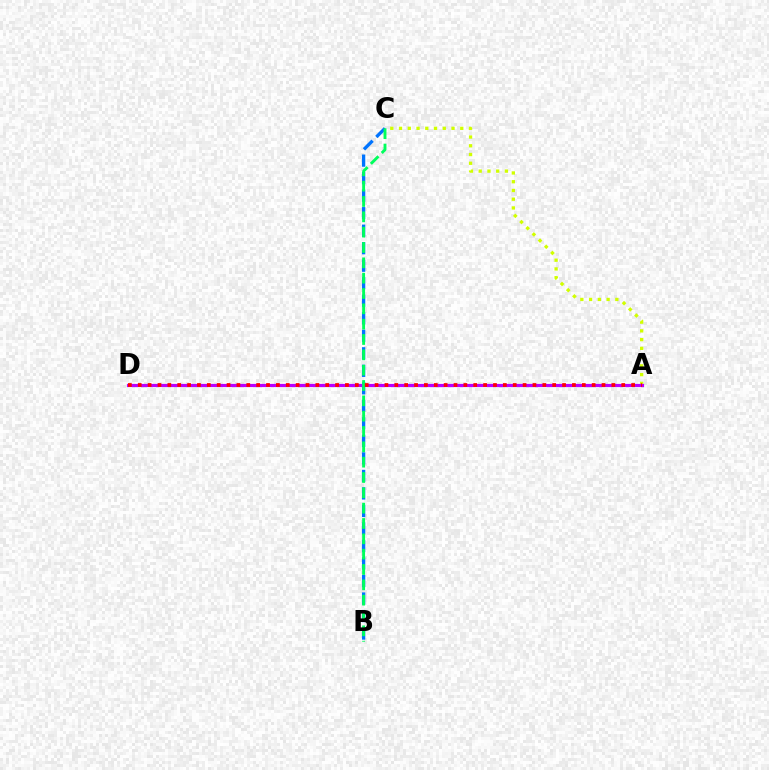{('A', 'C'): [{'color': '#d1ff00', 'line_style': 'dotted', 'thickness': 2.38}], ('B', 'C'): [{'color': '#0074ff', 'line_style': 'dashed', 'thickness': 2.38}, {'color': '#00ff5c', 'line_style': 'dashed', 'thickness': 2.08}], ('A', 'D'): [{'color': '#b900ff', 'line_style': 'solid', 'thickness': 2.29}, {'color': '#ff0000', 'line_style': 'dotted', 'thickness': 2.68}]}